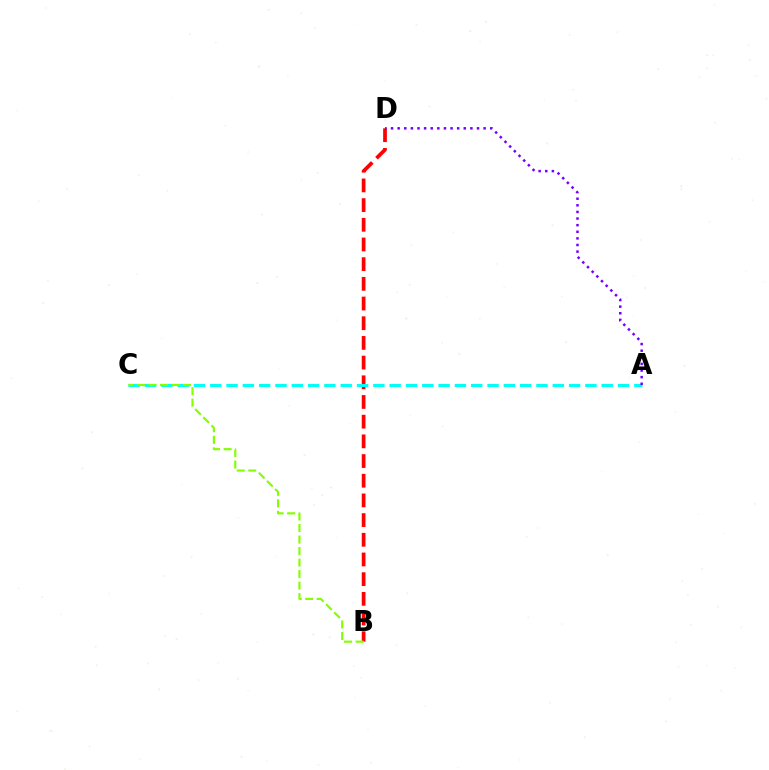{('B', 'D'): [{'color': '#ff0000', 'line_style': 'dashed', 'thickness': 2.67}], ('A', 'C'): [{'color': '#00fff6', 'line_style': 'dashed', 'thickness': 2.22}], ('A', 'D'): [{'color': '#7200ff', 'line_style': 'dotted', 'thickness': 1.8}], ('B', 'C'): [{'color': '#84ff00', 'line_style': 'dashed', 'thickness': 1.56}]}